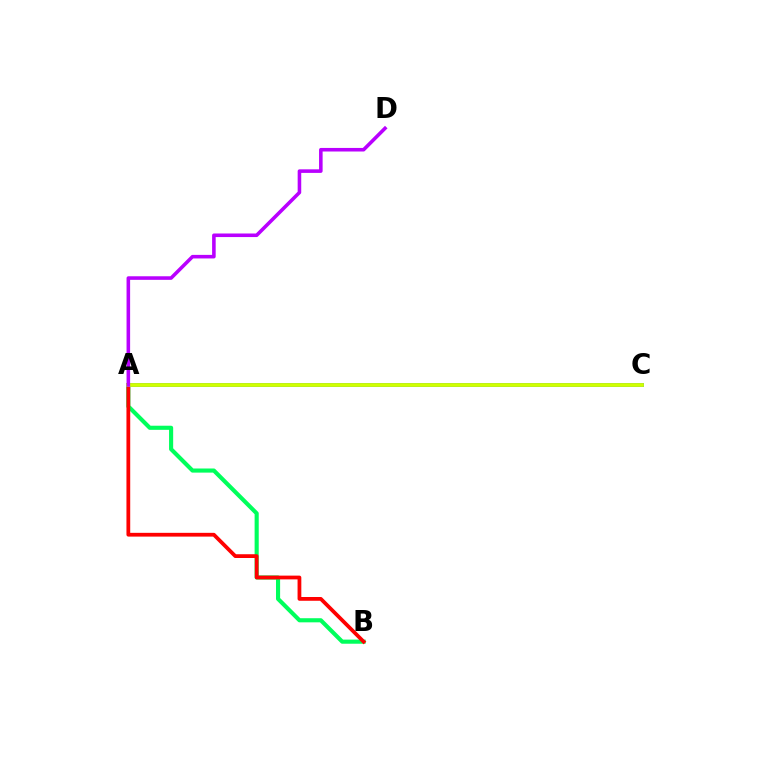{('A', 'B'): [{'color': '#00ff5c', 'line_style': 'solid', 'thickness': 2.96}, {'color': '#ff0000', 'line_style': 'solid', 'thickness': 2.71}], ('A', 'C'): [{'color': '#0074ff', 'line_style': 'solid', 'thickness': 2.79}, {'color': '#d1ff00', 'line_style': 'solid', 'thickness': 2.73}], ('A', 'D'): [{'color': '#b900ff', 'line_style': 'solid', 'thickness': 2.57}]}